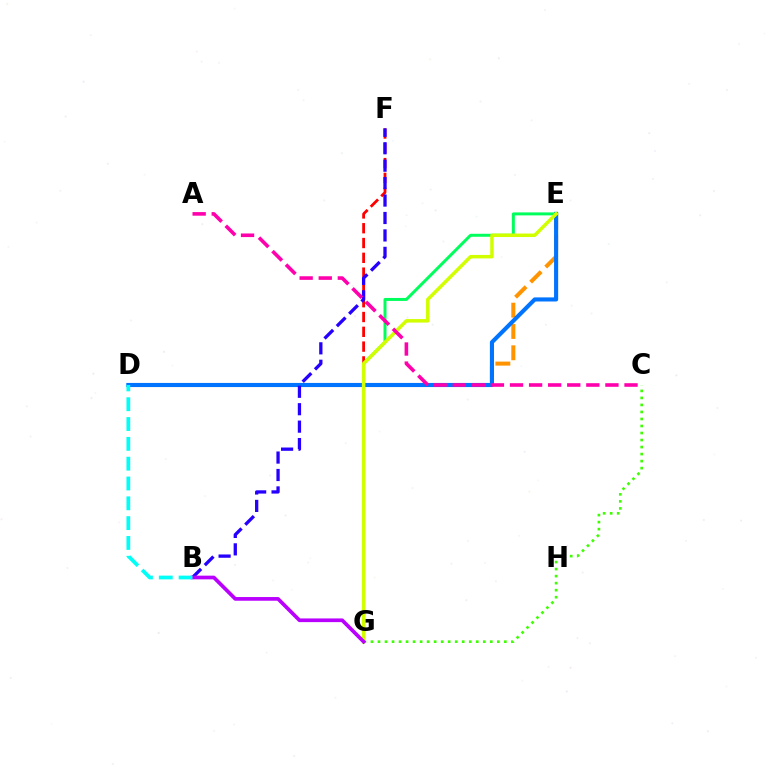{('D', 'E'): [{'color': '#ff9400', 'line_style': 'dashed', 'thickness': 2.9}, {'color': '#0074ff', 'line_style': 'solid', 'thickness': 2.95}], ('C', 'G'): [{'color': '#3dff00', 'line_style': 'dotted', 'thickness': 1.91}], ('E', 'G'): [{'color': '#00ff5c', 'line_style': 'solid', 'thickness': 2.15}, {'color': '#d1ff00', 'line_style': 'solid', 'thickness': 2.51}], ('F', 'G'): [{'color': '#ff0000', 'line_style': 'dashed', 'thickness': 2.01}], ('B', 'F'): [{'color': '#2500ff', 'line_style': 'dashed', 'thickness': 2.37}], ('B', 'G'): [{'color': '#b900ff', 'line_style': 'solid', 'thickness': 2.66}], ('B', 'D'): [{'color': '#00fff6', 'line_style': 'dashed', 'thickness': 2.69}], ('A', 'C'): [{'color': '#ff00ac', 'line_style': 'dashed', 'thickness': 2.59}]}